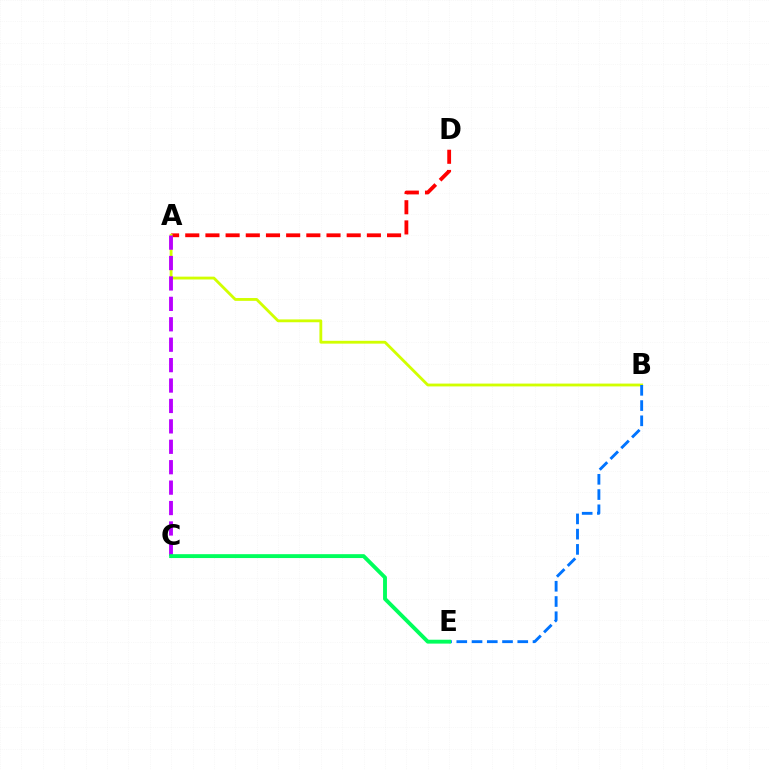{('A', 'D'): [{'color': '#ff0000', 'line_style': 'dashed', 'thickness': 2.74}], ('A', 'B'): [{'color': '#d1ff00', 'line_style': 'solid', 'thickness': 2.03}], ('A', 'C'): [{'color': '#b900ff', 'line_style': 'dashed', 'thickness': 2.77}], ('B', 'E'): [{'color': '#0074ff', 'line_style': 'dashed', 'thickness': 2.07}], ('C', 'E'): [{'color': '#00ff5c', 'line_style': 'solid', 'thickness': 2.79}]}